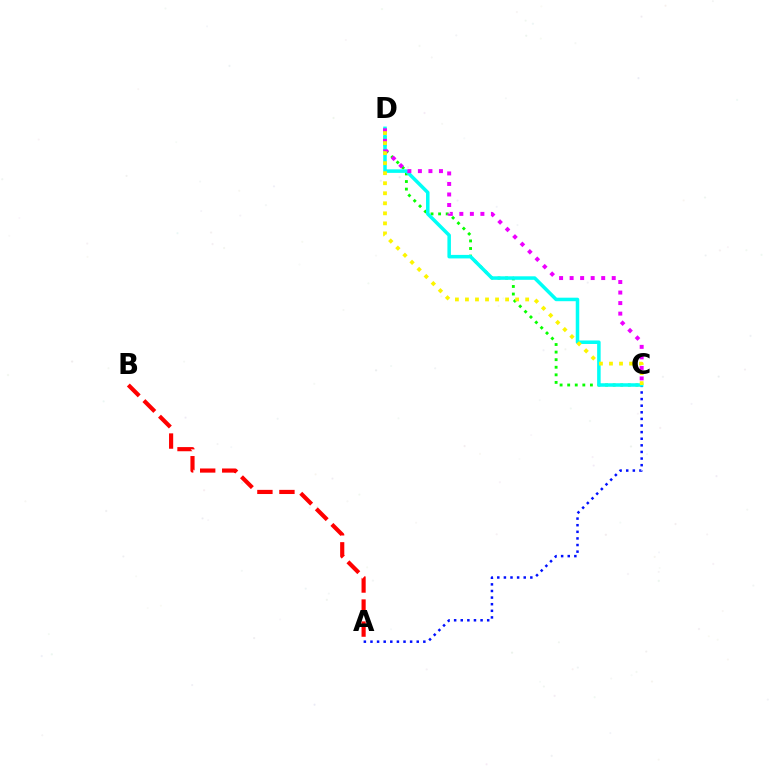{('C', 'D'): [{'color': '#08ff00', 'line_style': 'dotted', 'thickness': 2.06}, {'color': '#00fff6', 'line_style': 'solid', 'thickness': 2.53}, {'color': '#ee00ff', 'line_style': 'dotted', 'thickness': 2.86}, {'color': '#fcf500', 'line_style': 'dotted', 'thickness': 2.73}], ('A', 'C'): [{'color': '#0010ff', 'line_style': 'dotted', 'thickness': 1.8}], ('A', 'B'): [{'color': '#ff0000', 'line_style': 'dashed', 'thickness': 2.99}]}